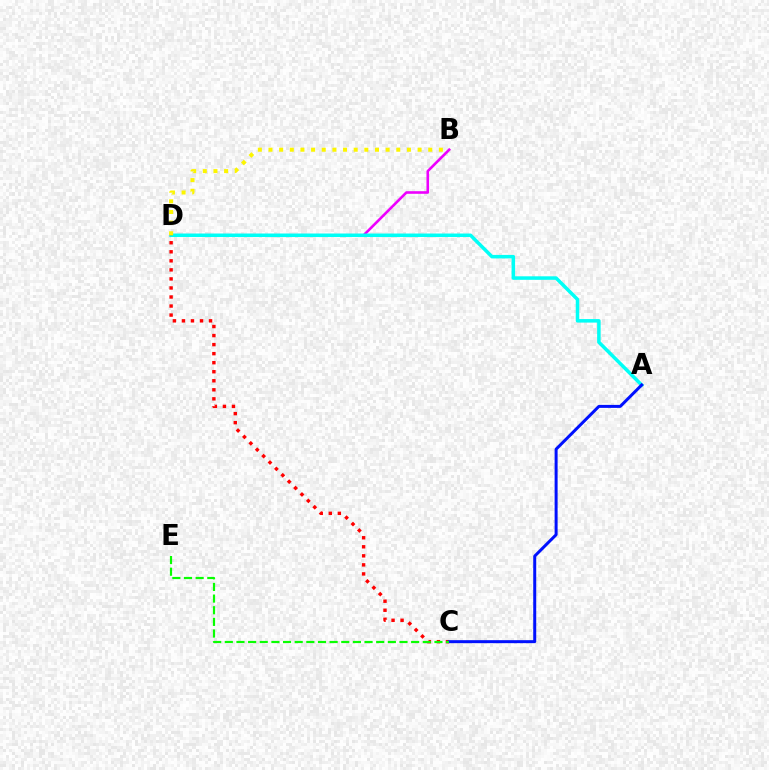{('B', 'D'): [{'color': '#ee00ff', 'line_style': 'solid', 'thickness': 1.88}, {'color': '#fcf500', 'line_style': 'dotted', 'thickness': 2.89}], ('A', 'D'): [{'color': '#00fff6', 'line_style': 'solid', 'thickness': 2.53}], ('C', 'D'): [{'color': '#ff0000', 'line_style': 'dotted', 'thickness': 2.46}], ('A', 'C'): [{'color': '#0010ff', 'line_style': 'solid', 'thickness': 2.15}], ('C', 'E'): [{'color': '#08ff00', 'line_style': 'dashed', 'thickness': 1.58}]}